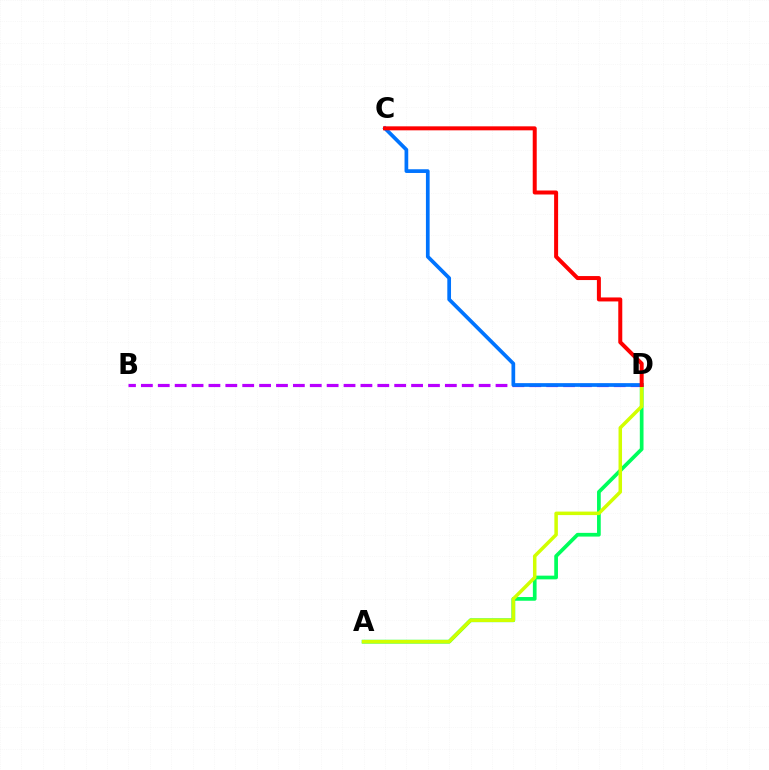{('A', 'D'): [{'color': '#00ff5c', 'line_style': 'solid', 'thickness': 2.67}, {'color': '#d1ff00', 'line_style': 'solid', 'thickness': 2.52}], ('B', 'D'): [{'color': '#b900ff', 'line_style': 'dashed', 'thickness': 2.29}], ('C', 'D'): [{'color': '#0074ff', 'line_style': 'solid', 'thickness': 2.67}, {'color': '#ff0000', 'line_style': 'solid', 'thickness': 2.87}]}